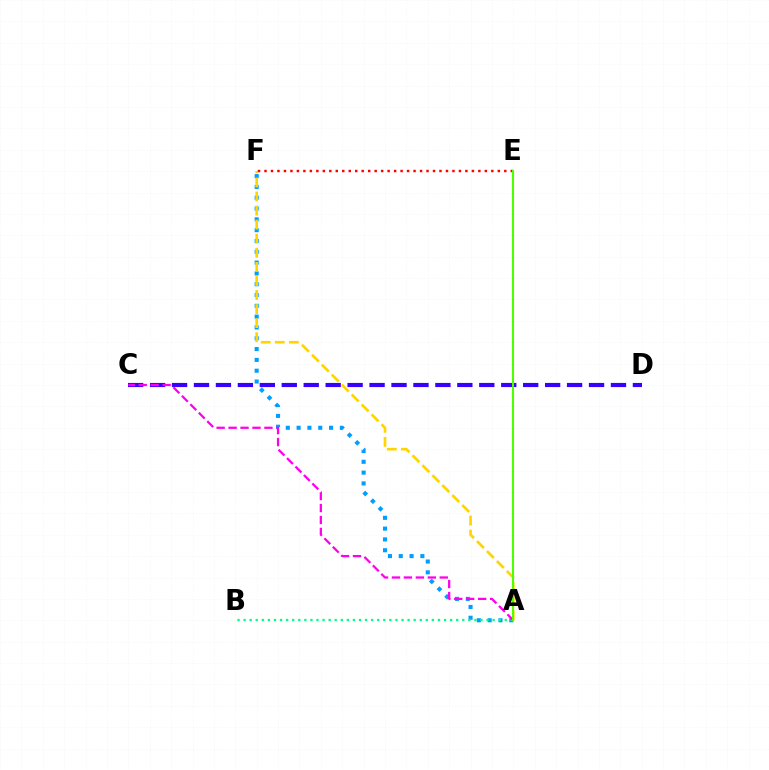{('A', 'F'): [{'color': '#009eff', 'line_style': 'dotted', 'thickness': 2.94}, {'color': '#ffd500', 'line_style': 'dashed', 'thickness': 1.91}], ('A', 'B'): [{'color': '#00ff86', 'line_style': 'dotted', 'thickness': 1.65}], ('C', 'D'): [{'color': '#3700ff', 'line_style': 'dashed', 'thickness': 2.98}], ('E', 'F'): [{'color': '#ff0000', 'line_style': 'dotted', 'thickness': 1.76}], ('A', 'C'): [{'color': '#ff00ed', 'line_style': 'dashed', 'thickness': 1.62}], ('A', 'E'): [{'color': '#4fff00', 'line_style': 'solid', 'thickness': 1.51}]}